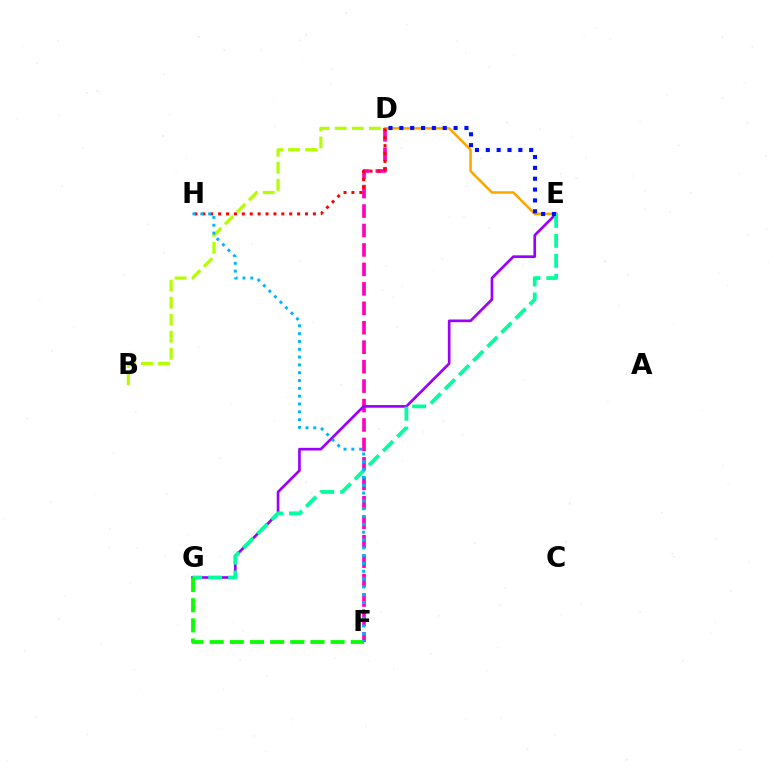{('D', 'F'): [{'color': '#ff00bd', 'line_style': 'dashed', 'thickness': 2.64}], ('E', 'G'): [{'color': '#9b00ff', 'line_style': 'solid', 'thickness': 1.92}, {'color': '#00ff9d', 'line_style': 'dashed', 'thickness': 2.72}], ('D', 'E'): [{'color': '#ffa500', 'line_style': 'solid', 'thickness': 1.82}, {'color': '#0010ff', 'line_style': 'dotted', 'thickness': 2.95}], ('F', 'G'): [{'color': '#08ff00', 'line_style': 'dashed', 'thickness': 2.74}], ('B', 'D'): [{'color': '#b3ff00', 'line_style': 'dashed', 'thickness': 2.31}], ('D', 'H'): [{'color': '#ff0000', 'line_style': 'dotted', 'thickness': 2.15}], ('F', 'H'): [{'color': '#00b5ff', 'line_style': 'dotted', 'thickness': 2.12}]}